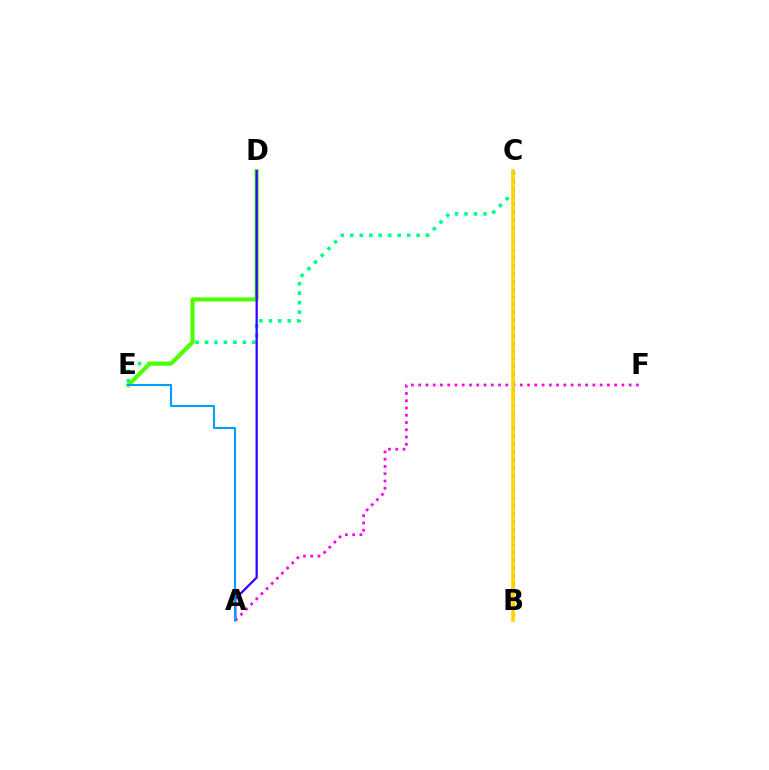{('C', 'E'): [{'color': '#00ff86', 'line_style': 'dotted', 'thickness': 2.57}], ('D', 'E'): [{'color': '#4fff00', 'line_style': 'solid', 'thickness': 2.97}], ('A', 'D'): [{'color': '#3700ff', 'line_style': 'solid', 'thickness': 1.63}], ('A', 'F'): [{'color': '#ff00ed', 'line_style': 'dotted', 'thickness': 1.97}], ('B', 'C'): [{'color': '#ff0000', 'line_style': 'dotted', 'thickness': 2.11}, {'color': '#ffd500', 'line_style': 'solid', 'thickness': 2.62}], ('A', 'E'): [{'color': '#009eff', 'line_style': 'solid', 'thickness': 1.51}]}